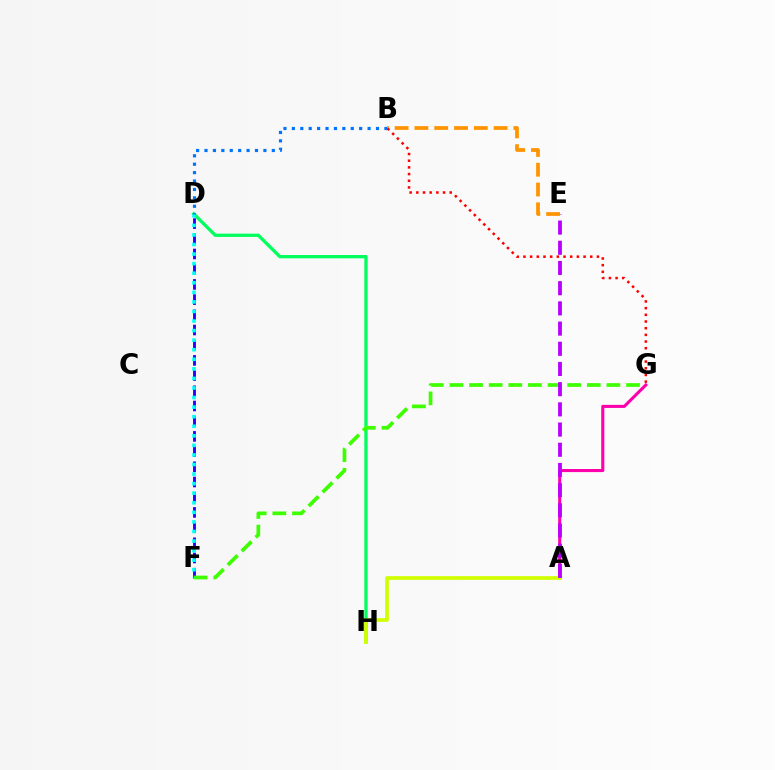{('A', 'G'): [{'color': '#ff00ac', 'line_style': 'solid', 'thickness': 2.22}], ('D', 'H'): [{'color': '#00ff5c', 'line_style': 'solid', 'thickness': 2.37}], ('D', 'F'): [{'color': '#2500ff', 'line_style': 'dashed', 'thickness': 2.06}, {'color': '#00fff6', 'line_style': 'dotted', 'thickness': 2.6}], ('A', 'H'): [{'color': '#d1ff00', 'line_style': 'solid', 'thickness': 2.68}], ('F', 'G'): [{'color': '#3dff00', 'line_style': 'dashed', 'thickness': 2.67}], ('A', 'E'): [{'color': '#b900ff', 'line_style': 'dashed', 'thickness': 2.74}], ('B', 'D'): [{'color': '#0074ff', 'line_style': 'dotted', 'thickness': 2.29}], ('B', 'E'): [{'color': '#ff9400', 'line_style': 'dashed', 'thickness': 2.69}], ('B', 'G'): [{'color': '#ff0000', 'line_style': 'dotted', 'thickness': 1.81}]}